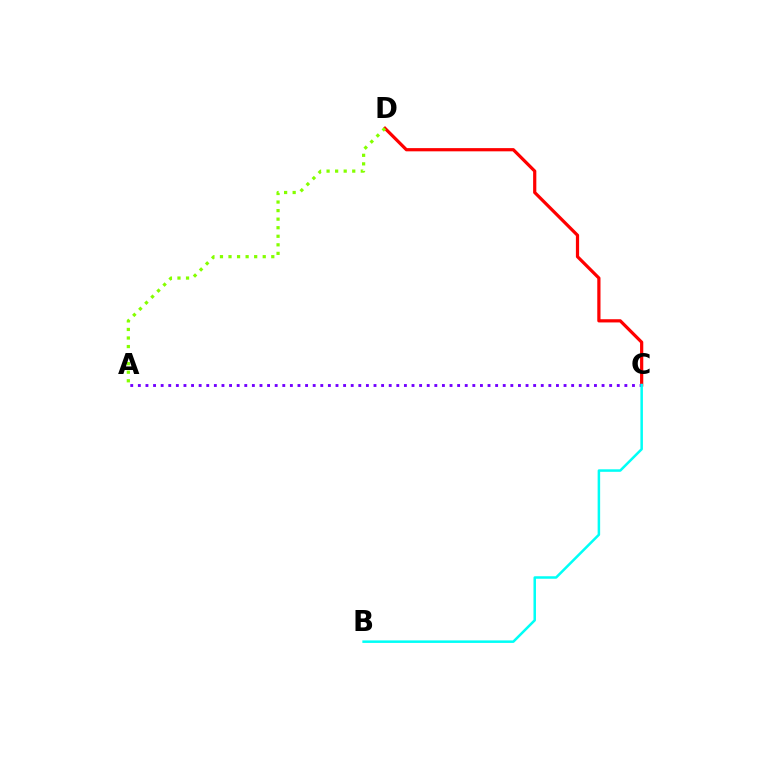{('C', 'D'): [{'color': '#ff0000', 'line_style': 'solid', 'thickness': 2.31}], ('A', 'D'): [{'color': '#84ff00', 'line_style': 'dotted', 'thickness': 2.32}], ('A', 'C'): [{'color': '#7200ff', 'line_style': 'dotted', 'thickness': 2.07}], ('B', 'C'): [{'color': '#00fff6', 'line_style': 'solid', 'thickness': 1.81}]}